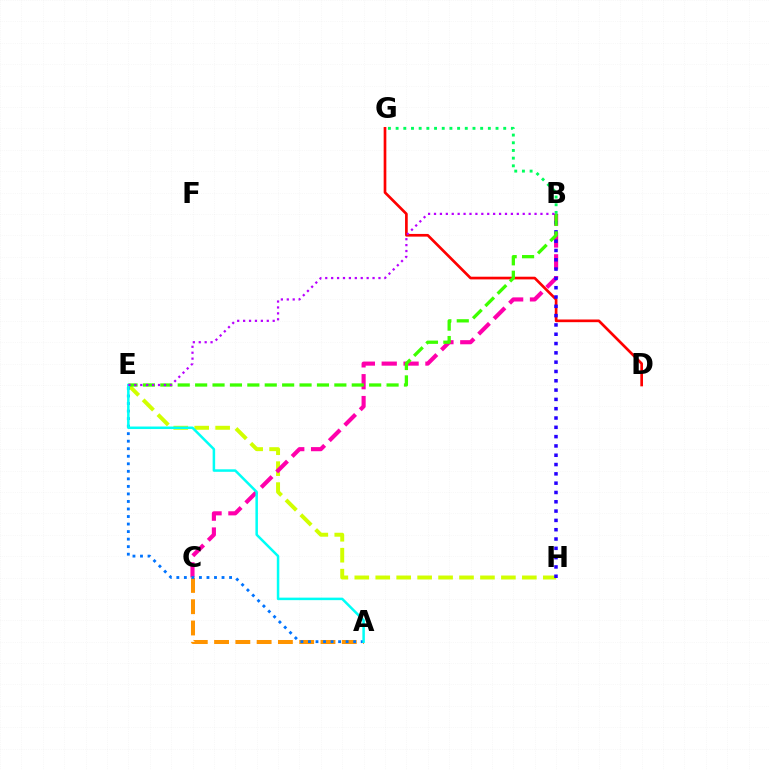{('E', 'H'): [{'color': '#d1ff00', 'line_style': 'dashed', 'thickness': 2.84}], ('D', 'G'): [{'color': '#ff0000', 'line_style': 'solid', 'thickness': 1.93}], ('A', 'C'): [{'color': '#ff9400', 'line_style': 'dashed', 'thickness': 2.89}], ('B', 'G'): [{'color': '#00ff5c', 'line_style': 'dotted', 'thickness': 2.09}], ('B', 'C'): [{'color': '#ff00ac', 'line_style': 'dashed', 'thickness': 2.97}], ('B', 'H'): [{'color': '#2500ff', 'line_style': 'dotted', 'thickness': 2.53}], ('A', 'E'): [{'color': '#0074ff', 'line_style': 'dotted', 'thickness': 2.05}, {'color': '#00fff6', 'line_style': 'solid', 'thickness': 1.81}], ('B', 'E'): [{'color': '#3dff00', 'line_style': 'dashed', 'thickness': 2.36}, {'color': '#b900ff', 'line_style': 'dotted', 'thickness': 1.61}]}